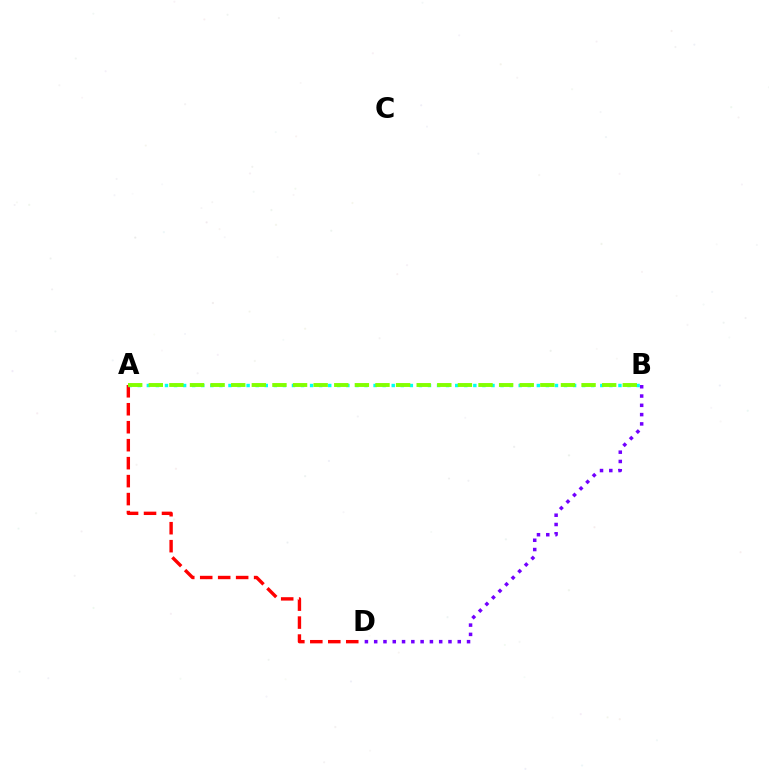{('A', 'D'): [{'color': '#ff0000', 'line_style': 'dashed', 'thickness': 2.44}], ('A', 'B'): [{'color': '#00fff6', 'line_style': 'dotted', 'thickness': 2.46}, {'color': '#84ff00', 'line_style': 'dashed', 'thickness': 2.8}], ('B', 'D'): [{'color': '#7200ff', 'line_style': 'dotted', 'thickness': 2.52}]}